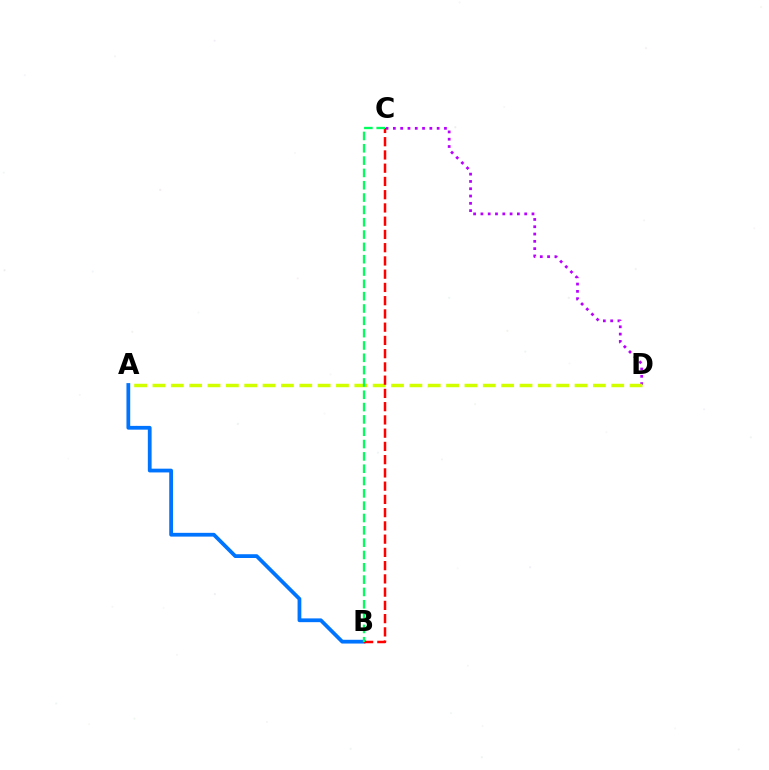{('C', 'D'): [{'color': '#b900ff', 'line_style': 'dotted', 'thickness': 1.98}], ('A', 'D'): [{'color': '#d1ff00', 'line_style': 'dashed', 'thickness': 2.49}], ('A', 'B'): [{'color': '#0074ff', 'line_style': 'solid', 'thickness': 2.71}], ('B', 'C'): [{'color': '#ff0000', 'line_style': 'dashed', 'thickness': 1.8}, {'color': '#00ff5c', 'line_style': 'dashed', 'thickness': 1.67}]}